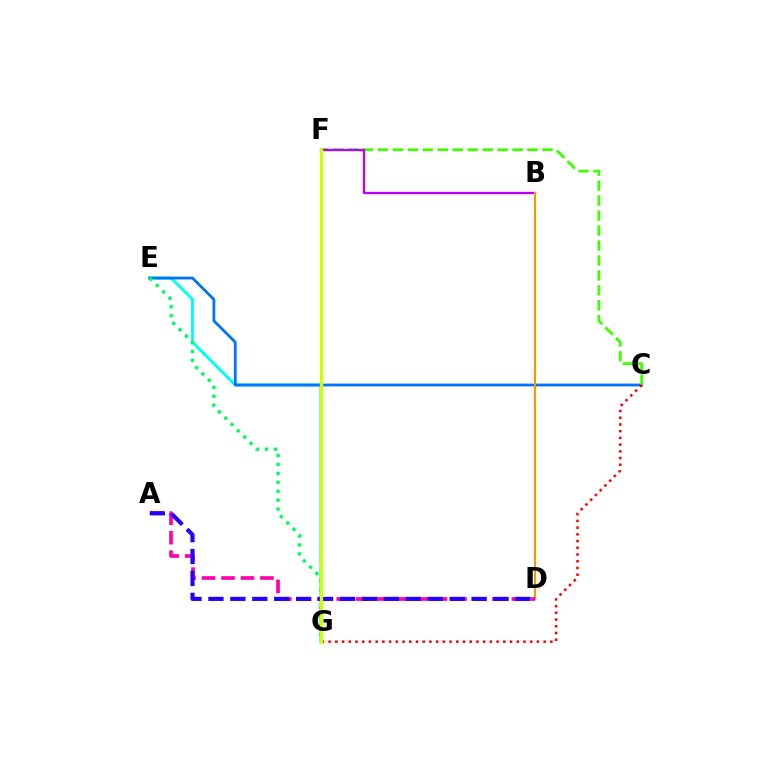{('E', 'G'): [{'color': '#00fff6', 'line_style': 'solid', 'thickness': 2.11}, {'color': '#00ff5c', 'line_style': 'dotted', 'thickness': 2.43}], ('C', 'E'): [{'color': '#0074ff', 'line_style': 'solid', 'thickness': 2.02}], ('C', 'F'): [{'color': '#3dff00', 'line_style': 'dashed', 'thickness': 2.03}], ('C', 'G'): [{'color': '#ff0000', 'line_style': 'dotted', 'thickness': 1.83}], ('B', 'F'): [{'color': '#b900ff', 'line_style': 'solid', 'thickness': 1.68}], ('B', 'D'): [{'color': '#ff9400', 'line_style': 'solid', 'thickness': 1.51}], ('A', 'D'): [{'color': '#ff00ac', 'line_style': 'dashed', 'thickness': 2.64}, {'color': '#2500ff', 'line_style': 'dashed', 'thickness': 2.98}], ('F', 'G'): [{'color': '#d1ff00', 'line_style': 'solid', 'thickness': 2.38}]}